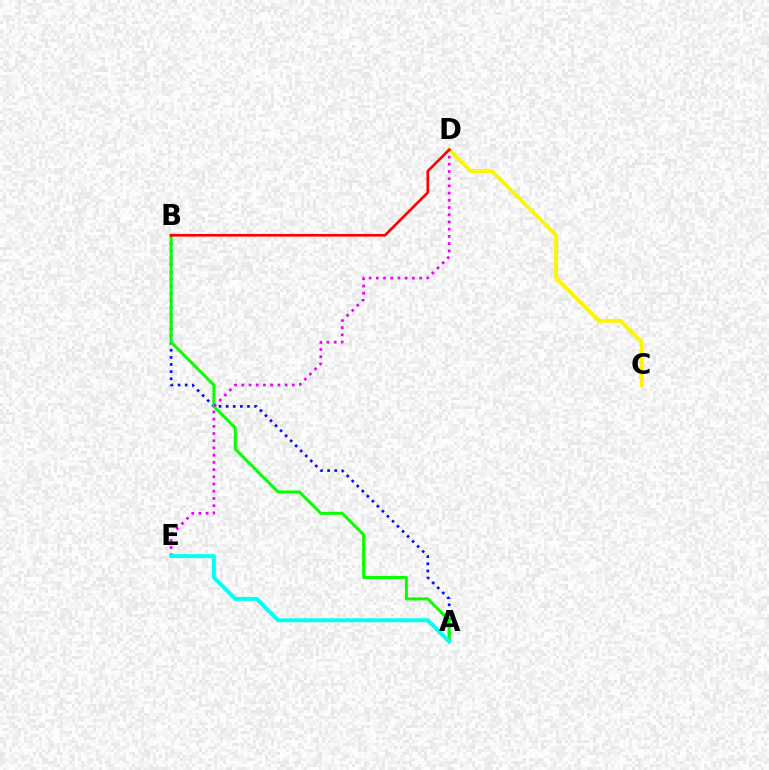{('A', 'B'): [{'color': '#0010ff', 'line_style': 'dotted', 'thickness': 1.93}, {'color': '#08ff00', 'line_style': 'solid', 'thickness': 2.17}], ('C', 'D'): [{'color': '#fcf500', 'line_style': 'solid', 'thickness': 2.78}], ('D', 'E'): [{'color': '#ee00ff', 'line_style': 'dotted', 'thickness': 1.96}], ('A', 'E'): [{'color': '#00fff6', 'line_style': 'solid', 'thickness': 2.82}], ('B', 'D'): [{'color': '#ff0000', 'line_style': 'solid', 'thickness': 1.9}]}